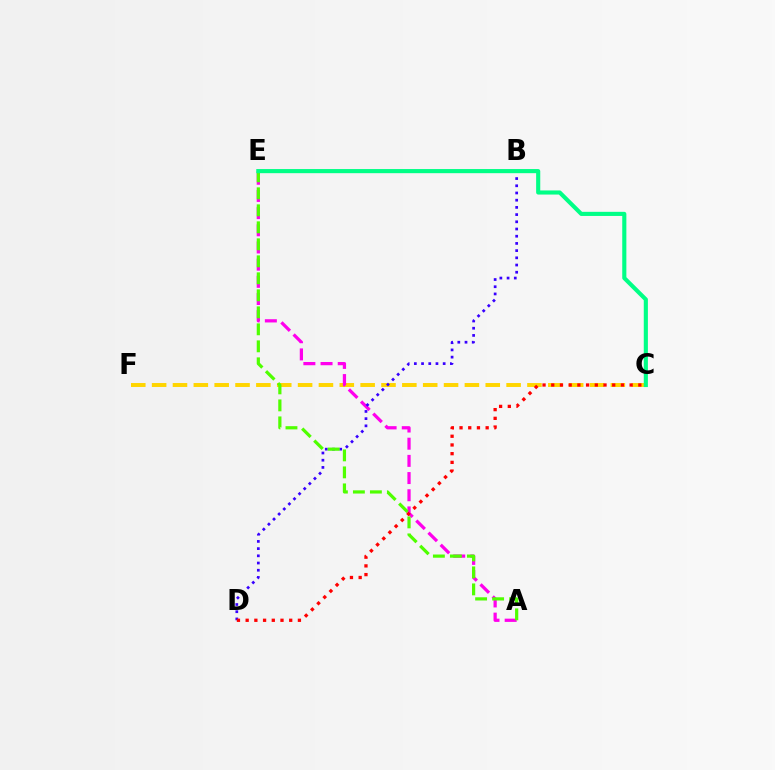{('C', 'F'): [{'color': '#ffd500', 'line_style': 'dashed', 'thickness': 2.83}], ('A', 'E'): [{'color': '#ff00ed', 'line_style': 'dashed', 'thickness': 2.33}, {'color': '#4fff00', 'line_style': 'dashed', 'thickness': 2.31}], ('B', 'D'): [{'color': '#3700ff', 'line_style': 'dotted', 'thickness': 1.96}], ('B', 'E'): [{'color': '#009eff', 'line_style': 'solid', 'thickness': 2.06}], ('C', 'D'): [{'color': '#ff0000', 'line_style': 'dotted', 'thickness': 2.37}], ('C', 'E'): [{'color': '#00ff86', 'line_style': 'solid', 'thickness': 2.97}]}